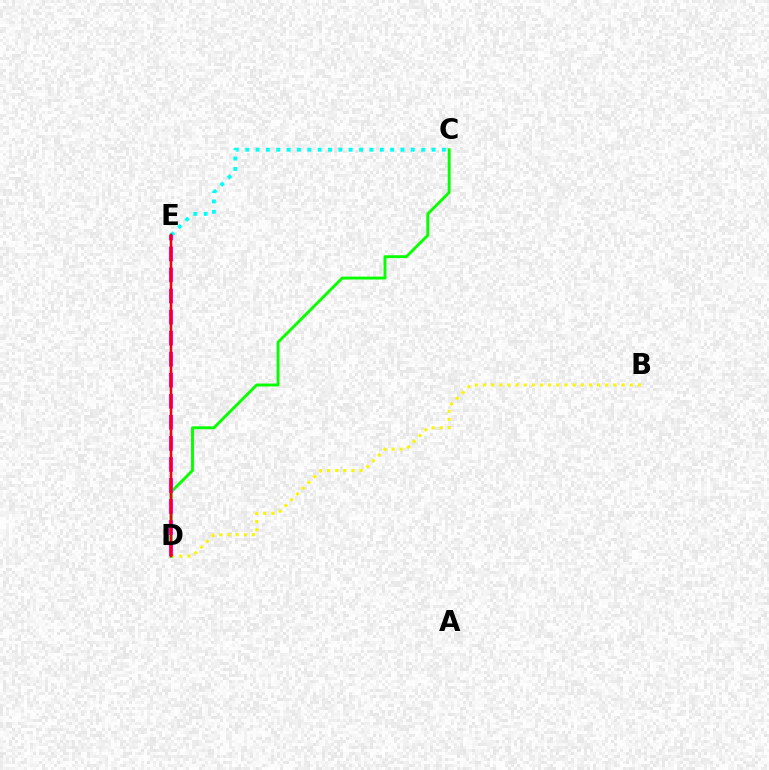{('B', 'D'): [{'color': '#fcf500', 'line_style': 'dotted', 'thickness': 2.22}], ('C', 'D'): [{'color': '#08ff00', 'line_style': 'solid', 'thickness': 2.08}], ('C', 'E'): [{'color': '#00fff6', 'line_style': 'dotted', 'thickness': 2.81}], ('D', 'E'): [{'color': '#0010ff', 'line_style': 'solid', 'thickness': 1.66}, {'color': '#ee00ff', 'line_style': 'dashed', 'thickness': 2.86}, {'color': '#ff0000', 'line_style': 'solid', 'thickness': 1.64}]}